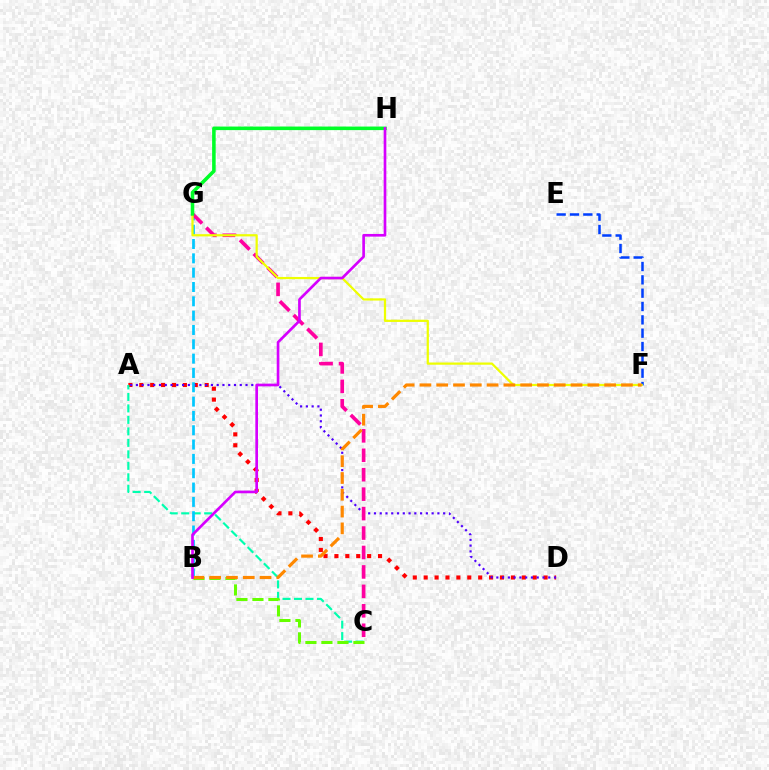{('A', 'D'): [{'color': '#ff0000', 'line_style': 'dotted', 'thickness': 2.96}, {'color': '#4f00ff', 'line_style': 'dotted', 'thickness': 1.57}], ('E', 'F'): [{'color': '#003fff', 'line_style': 'dashed', 'thickness': 1.81}], ('A', 'C'): [{'color': '#00ffaf', 'line_style': 'dashed', 'thickness': 1.56}], ('B', 'G'): [{'color': '#00c7ff', 'line_style': 'dashed', 'thickness': 1.95}], ('C', 'G'): [{'color': '#ff00a0', 'line_style': 'dashed', 'thickness': 2.64}], ('F', 'G'): [{'color': '#eeff00', 'line_style': 'solid', 'thickness': 1.6}], ('B', 'C'): [{'color': '#66ff00', 'line_style': 'dashed', 'thickness': 2.17}], ('G', 'H'): [{'color': '#00ff27', 'line_style': 'solid', 'thickness': 2.56}], ('B', 'F'): [{'color': '#ff8800', 'line_style': 'dashed', 'thickness': 2.28}], ('B', 'H'): [{'color': '#d600ff', 'line_style': 'solid', 'thickness': 1.92}]}